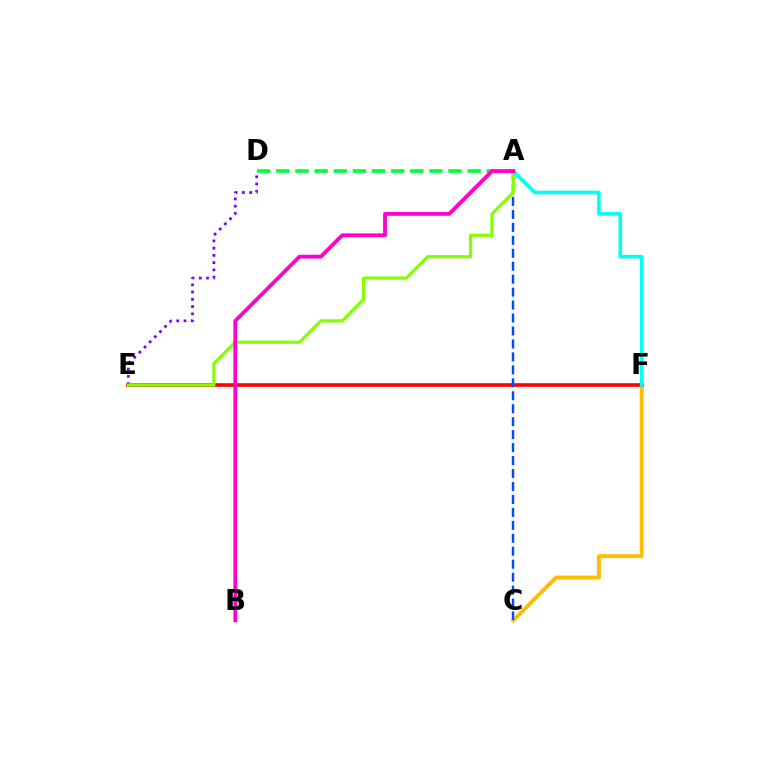{('A', 'D'): [{'color': '#00ff39', 'line_style': 'dashed', 'thickness': 2.6}], ('C', 'F'): [{'color': '#ffbd00', 'line_style': 'solid', 'thickness': 2.83}], ('E', 'F'): [{'color': '#ff0000', 'line_style': 'solid', 'thickness': 2.6}], ('D', 'E'): [{'color': '#7200ff', 'line_style': 'dotted', 'thickness': 1.97}], ('A', 'C'): [{'color': '#004bff', 'line_style': 'dashed', 'thickness': 1.76}], ('A', 'E'): [{'color': '#84ff00', 'line_style': 'solid', 'thickness': 2.3}], ('A', 'F'): [{'color': '#00fff6', 'line_style': 'solid', 'thickness': 2.6}], ('A', 'B'): [{'color': '#ff00cf', 'line_style': 'solid', 'thickness': 2.74}]}